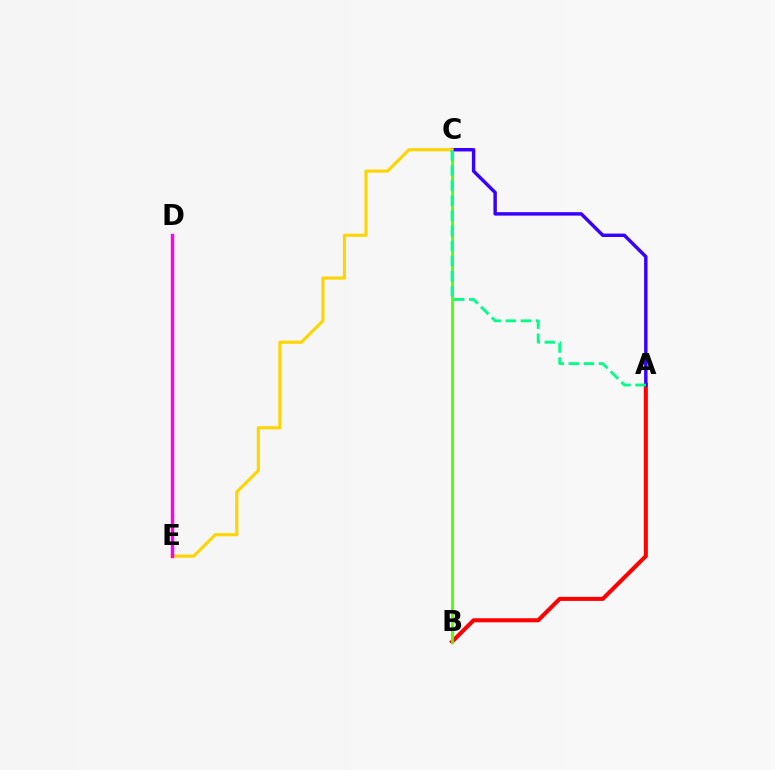{('D', 'E'): [{'color': '#009eff', 'line_style': 'solid', 'thickness': 1.91}, {'color': '#ff00ed', 'line_style': 'solid', 'thickness': 2.43}], ('A', 'B'): [{'color': '#ff0000', 'line_style': 'solid', 'thickness': 2.92}], ('B', 'C'): [{'color': '#4fff00', 'line_style': 'solid', 'thickness': 2.01}], ('A', 'C'): [{'color': '#3700ff', 'line_style': 'solid', 'thickness': 2.47}, {'color': '#00ff86', 'line_style': 'dashed', 'thickness': 2.05}], ('C', 'E'): [{'color': '#ffd500', 'line_style': 'solid', 'thickness': 2.25}]}